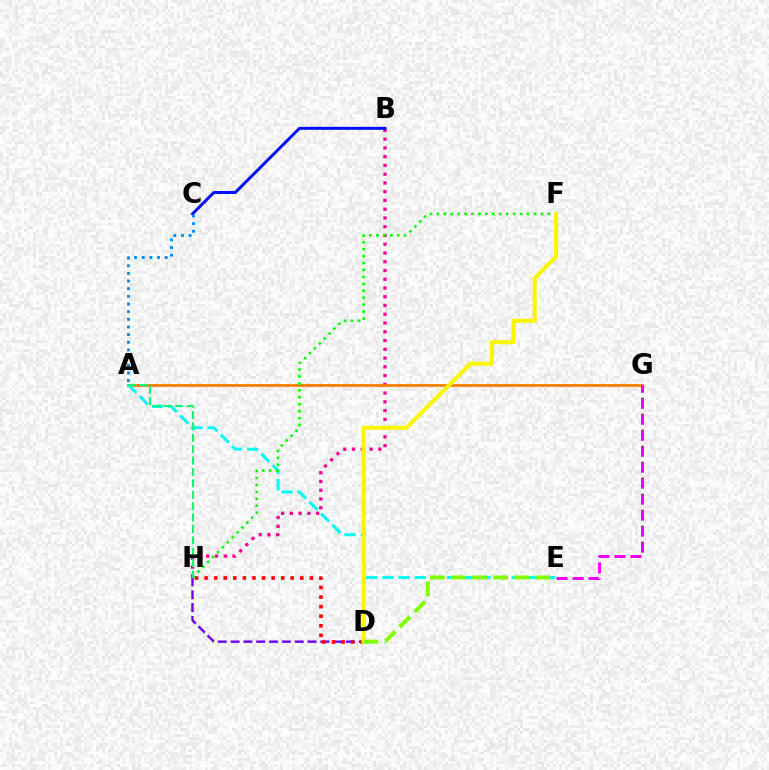{('B', 'H'): [{'color': '#ff0094', 'line_style': 'dotted', 'thickness': 2.38}], ('A', 'G'): [{'color': '#ff7c00', 'line_style': 'solid', 'thickness': 1.97}], ('E', 'G'): [{'color': '#ee00ff', 'line_style': 'dashed', 'thickness': 2.17}], ('B', 'C'): [{'color': '#0010ff', 'line_style': 'solid', 'thickness': 2.14}], ('D', 'H'): [{'color': '#7200ff', 'line_style': 'dashed', 'thickness': 1.74}, {'color': '#ff0000', 'line_style': 'dotted', 'thickness': 2.6}], ('A', 'E'): [{'color': '#00fff6', 'line_style': 'dashed', 'thickness': 2.19}], ('A', 'C'): [{'color': '#008cff', 'line_style': 'dotted', 'thickness': 2.08}], ('F', 'H'): [{'color': '#08ff00', 'line_style': 'dotted', 'thickness': 1.88}], ('D', 'F'): [{'color': '#fcf500', 'line_style': 'solid', 'thickness': 2.93}], ('D', 'E'): [{'color': '#84ff00', 'line_style': 'dashed', 'thickness': 2.87}], ('A', 'H'): [{'color': '#00ff74', 'line_style': 'dashed', 'thickness': 1.55}]}